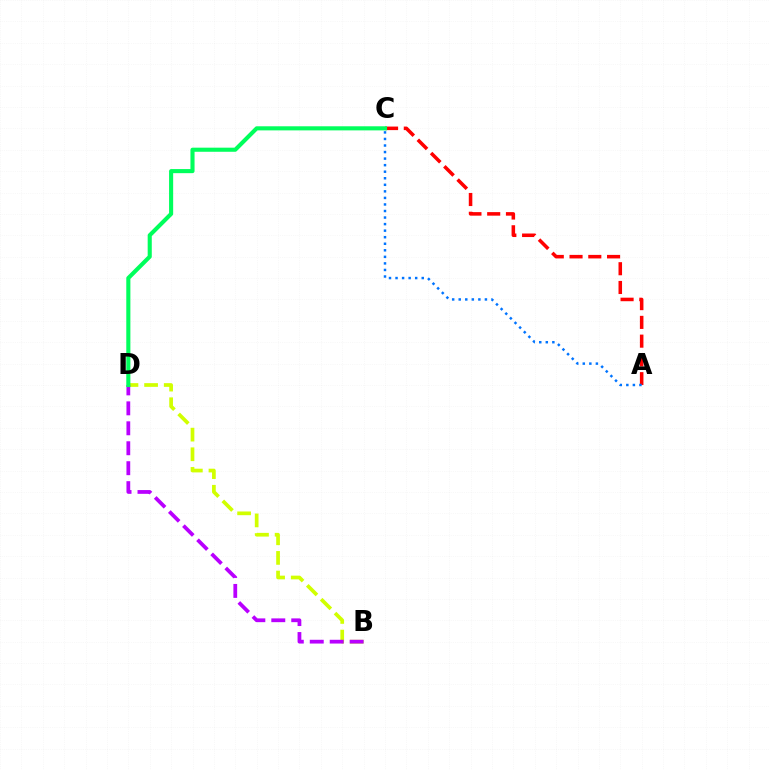{('B', 'D'): [{'color': '#d1ff00', 'line_style': 'dashed', 'thickness': 2.67}, {'color': '#b900ff', 'line_style': 'dashed', 'thickness': 2.71}], ('A', 'C'): [{'color': '#ff0000', 'line_style': 'dashed', 'thickness': 2.55}, {'color': '#0074ff', 'line_style': 'dotted', 'thickness': 1.78}], ('C', 'D'): [{'color': '#00ff5c', 'line_style': 'solid', 'thickness': 2.95}]}